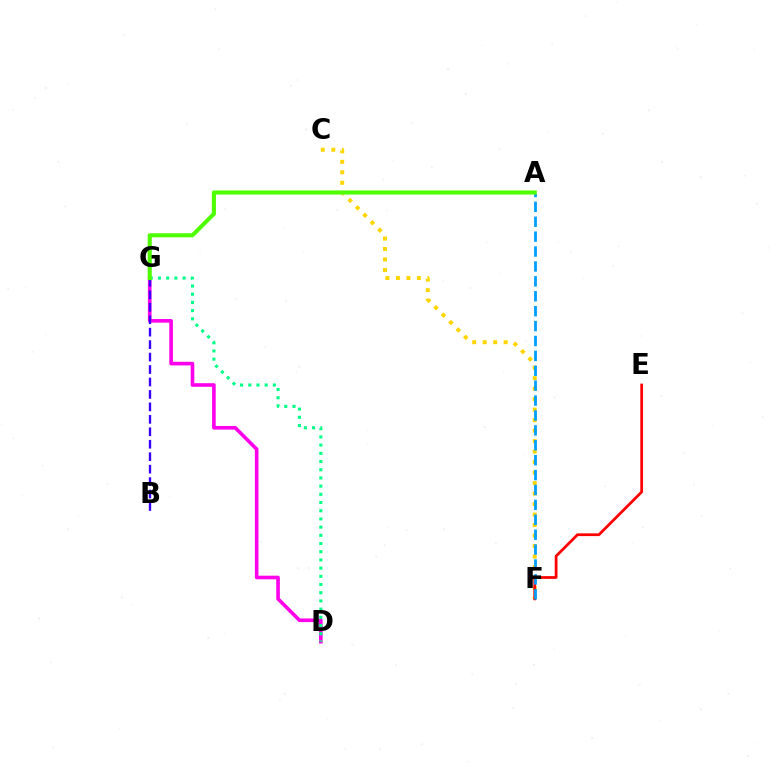{('D', 'G'): [{'color': '#ff00ed', 'line_style': 'solid', 'thickness': 2.61}, {'color': '#00ff86', 'line_style': 'dotted', 'thickness': 2.23}], ('C', 'F'): [{'color': '#ffd500', 'line_style': 'dotted', 'thickness': 2.85}], ('B', 'G'): [{'color': '#3700ff', 'line_style': 'dashed', 'thickness': 1.69}], ('E', 'F'): [{'color': '#ff0000', 'line_style': 'solid', 'thickness': 1.98}], ('A', 'F'): [{'color': '#009eff', 'line_style': 'dashed', 'thickness': 2.02}], ('A', 'G'): [{'color': '#4fff00', 'line_style': 'solid', 'thickness': 2.96}]}